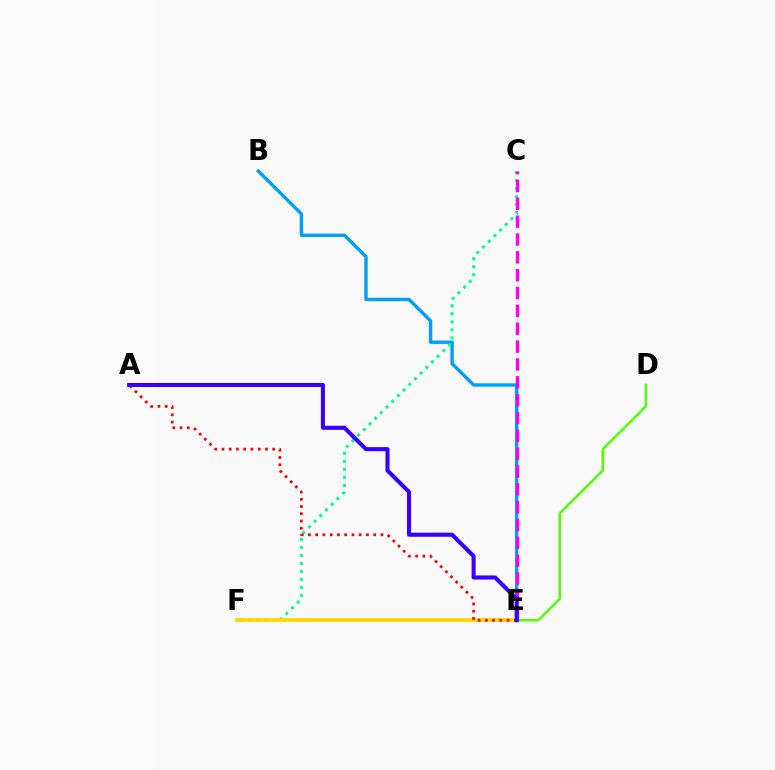{('B', 'E'): [{'color': '#009eff', 'line_style': 'solid', 'thickness': 2.44}], ('C', 'F'): [{'color': '#00ff86', 'line_style': 'dotted', 'thickness': 2.18}], ('E', 'F'): [{'color': '#ffd500', 'line_style': 'solid', 'thickness': 2.72}], ('A', 'E'): [{'color': '#ff0000', 'line_style': 'dotted', 'thickness': 1.97}, {'color': '#3700ff', 'line_style': 'solid', 'thickness': 2.93}], ('D', 'E'): [{'color': '#4fff00', 'line_style': 'solid', 'thickness': 1.78}], ('C', 'E'): [{'color': '#ff00ed', 'line_style': 'dashed', 'thickness': 2.42}]}